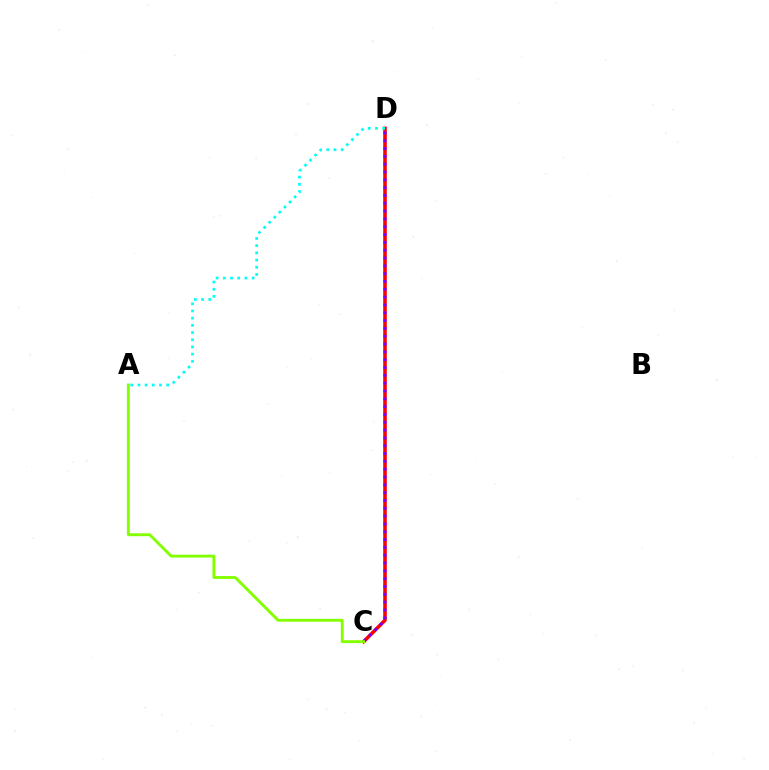{('C', 'D'): [{'color': '#ff0000', 'line_style': 'solid', 'thickness': 2.56}, {'color': '#7200ff', 'line_style': 'dotted', 'thickness': 2.12}], ('A', 'D'): [{'color': '#00fff6', 'line_style': 'dotted', 'thickness': 1.95}], ('A', 'C'): [{'color': '#84ff00', 'line_style': 'solid', 'thickness': 2.09}]}